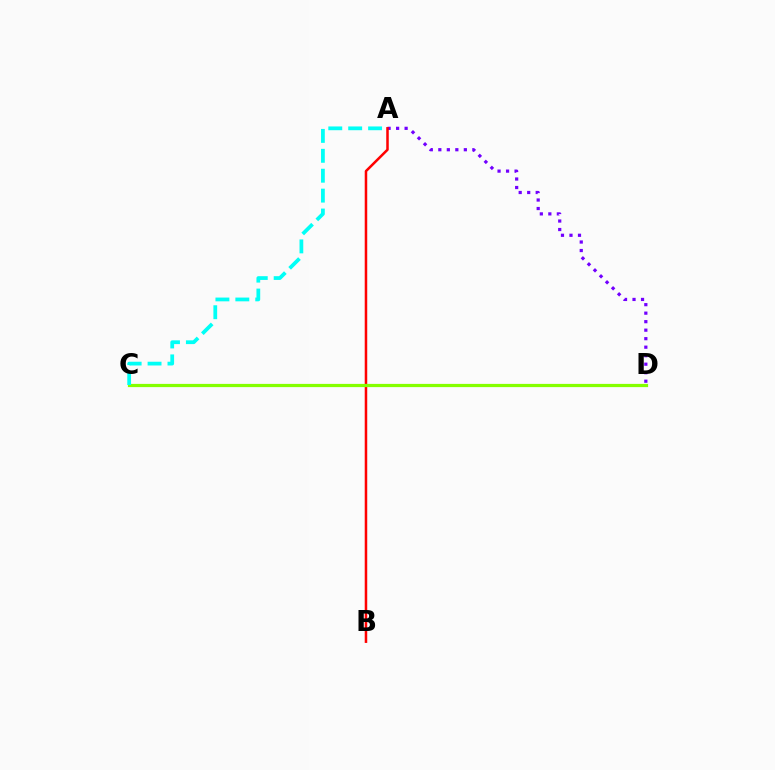{('A', 'D'): [{'color': '#7200ff', 'line_style': 'dotted', 'thickness': 2.31}], ('A', 'B'): [{'color': '#ff0000', 'line_style': 'solid', 'thickness': 1.81}], ('C', 'D'): [{'color': '#84ff00', 'line_style': 'solid', 'thickness': 2.31}], ('A', 'C'): [{'color': '#00fff6', 'line_style': 'dashed', 'thickness': 2.7}]}